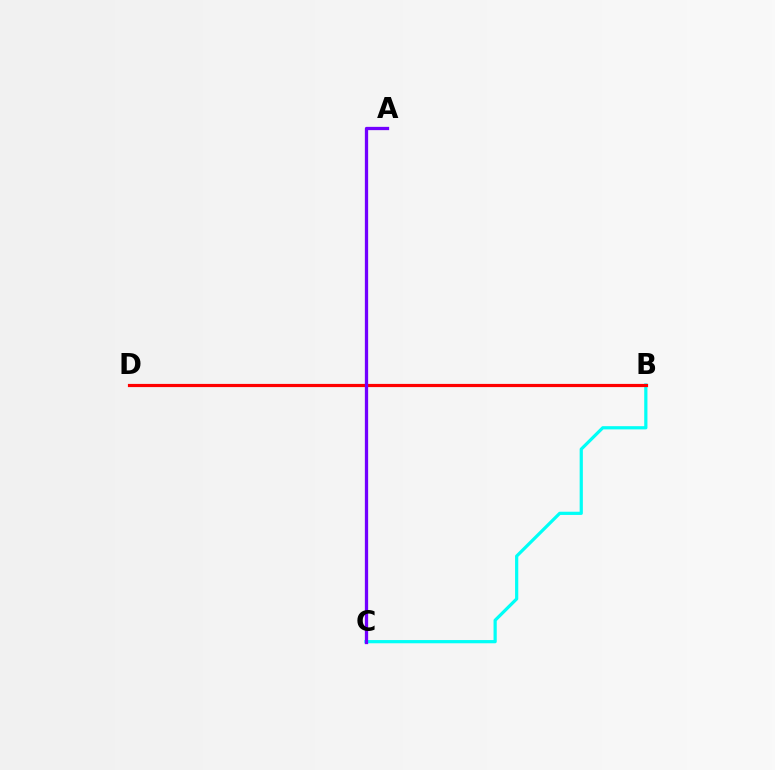{('B', 'D'): [{'color': '#84ff00', 'line_style': 'dashed', 'thickness': 2.09}, {'color': '#ff0000', 'line_style': 'solid', 'thickness': 2.29}], ('B', 'C'): [{'color': '#00fff6', 'line_style': 'solid', 'thickness': 2.31}], ('A', 'C'): [{'color': '#7200ff', 'line_style': 'solid', 'thickness': 2.36}]}